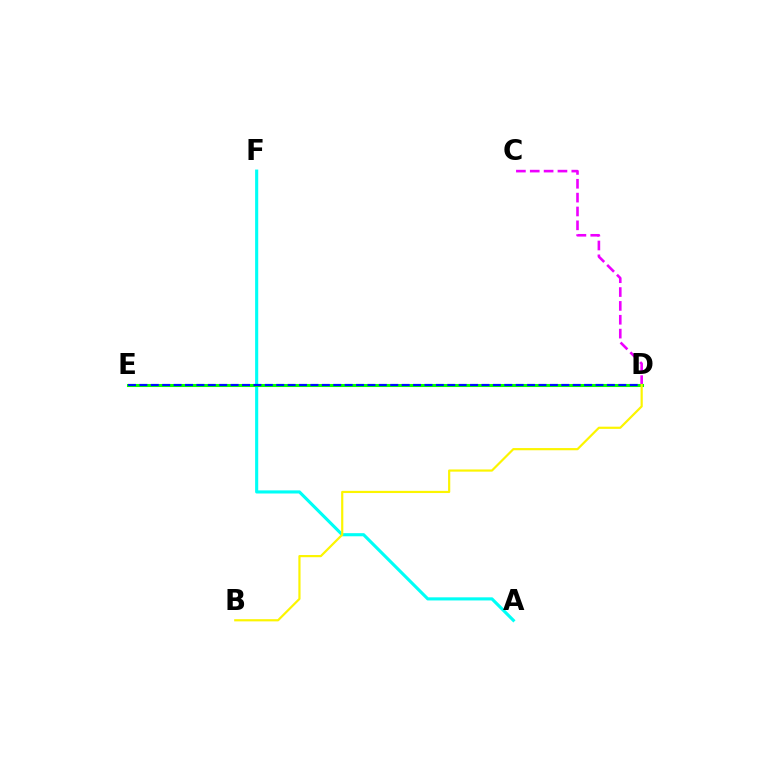{('C', 'D'): [{'color': '#ee00ff', 'line_style': 'dashed', 'thickness': 1.88}], ('A', 'F'): [{'color': '#00fff6', 'line_style': 'solid', 'thickness': 2.25}], ('D', 'E'): [{'color': '#ff0000', 'line_style': 'dashed', 'thickness': 1.86}, {'color': '#08ff00', 'line_style': 'solid', 'thickness': 2.21}, {'color': '#0010ff', 'line_style': 'dashed', 'thickness': 1.55}], ('B', 'D'): [{'color': '#fcf500', 'line_style': 'solid', 'thickness': 1.58}]}